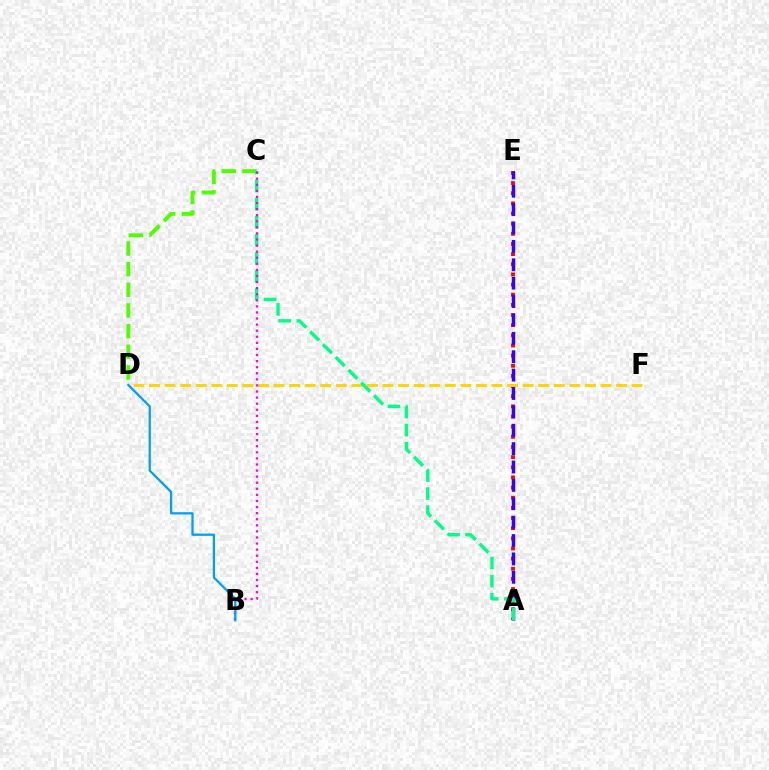{('A', 'E'): [{'color': '#ff0000', 'line_style': 'dotted', 'thickness': 2.76}, {'color': '#3700ff', 'line_style': 'dashed', 'thickness': 2.5}], ('C', 'D'): [{'color': '#4fff00', 'line_style': 'dashed', 'thickness': 2.81}], ('D', 'F'): [{'color': '#ffd500', 'line_style': 'dashed', 'thickness': 2.11}], ('A', 'C'): [{'color': '#00ff86', 'line_style': 'dashed', 'thickness': 2.46}], ('B', 'C'): [{'color': '#ff00ed', 'line_style': 'dotted', 'thickness': 1.65}], ('B', 'D'): [{'color': '#009eff', 'line_style': 'solid', 'thickness': 1.63}]}